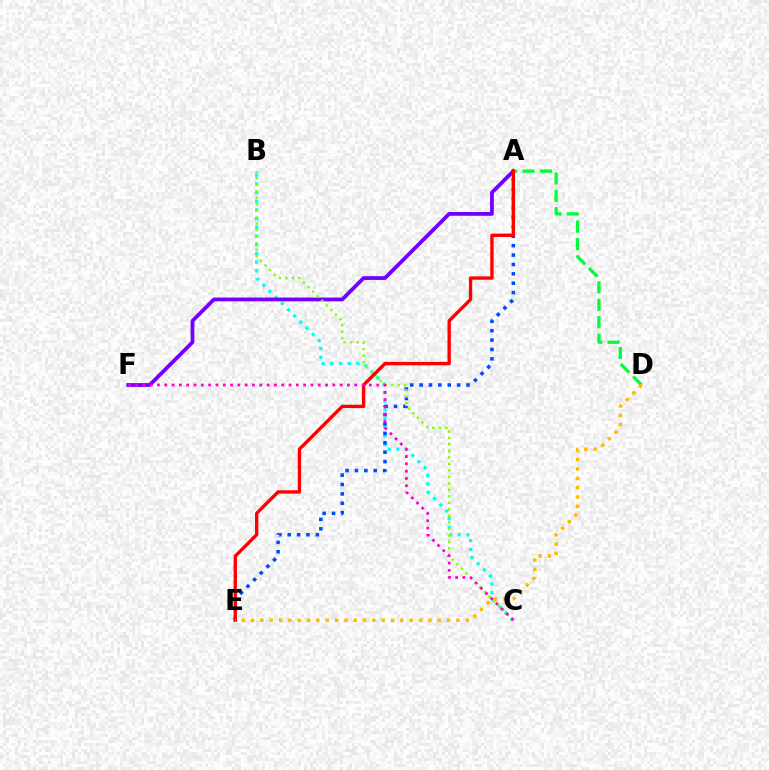{('B', 'C'): [{'color': '#00fff6', 'line_style': 'dotted', 'thickness': 2.36}, {'color': '#84ff00', 'line_style': 'dotted', 'thickness': 1.76}], ('A', 'F'): [{'color': '#7200ff', 'line_style': 'solid', 'thickness': 2.73}], ('A', 'D'): [{'color': '#00ff39', 'line_style': 'dashed', 'thickness': 2.36}], ('A', 'E'): [{'color': '#004bff', 'line_style': 'dotted', 'thickness': 2.55}, {'color': '#ff0000', 'line_style': 'solid', 'thickness': 2.42}], ('C', 'F'): [{'color': '#ff00cf', 'line_style': 'dotted', 'thickness': 1.99}], ('D', 'E'): [{'color': '#ffbd00', 'line_style': 'dotted', 'thickness': 2.54}]}